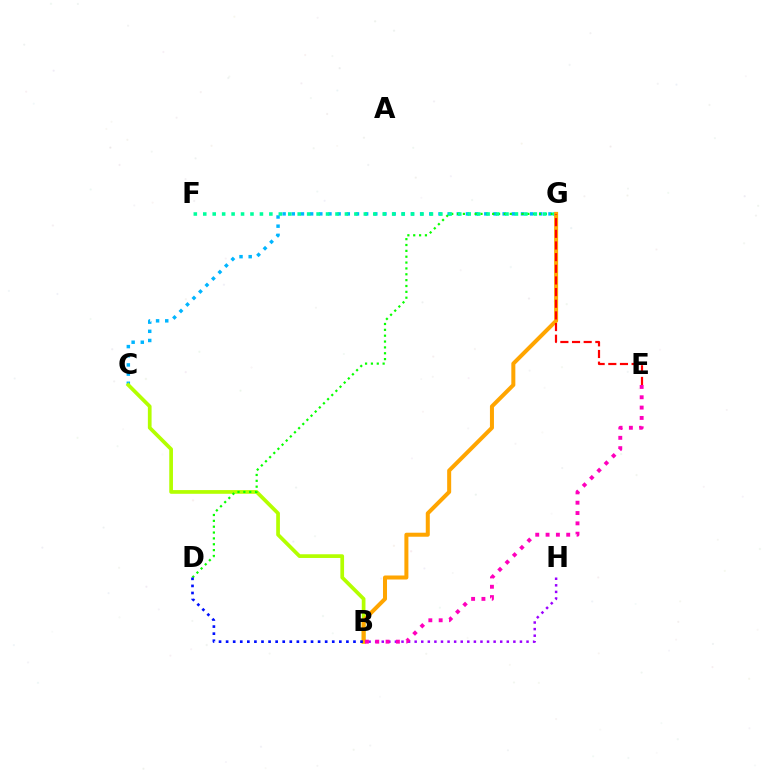{('C', 'G'): [{'color': '#00b5ff', 'line_style': 'dotted', 'thickness': 2.49}], ('B', 'H'): [{'color': '#9b00ff', 'line_style': 'dotted', 'thickness': 1.79}], ('B', 'C'): [{'color': '#b3ff00', 'line_style': 'solid', 'thickness': 2.67}], ('D', 'G'): [{'color': '#08ff00', 'line_style': 'dotted', 'thickness': 1.59}], ('F', 'G'): [{'color': '#00ff9d', 'line_style': 'dotted', 'thickness': 2.57}], ('B', 'G'): [{'color': '#ffa500', 'line_style': 'solid', 'thickness': 2.89}], ('B', 'D'): [{'color': '#0010ff', 'line_style': 'dotted', 'thickness': 1.92}], ('E', 'G'): [{'color': '#ff0000', 'line_style': 'dashed', 'thickness': 1.58}], ('B', 'E'): [{'color': '#ff00bd', 'line_style': 'dotted', 'thickness': 2.81}]}